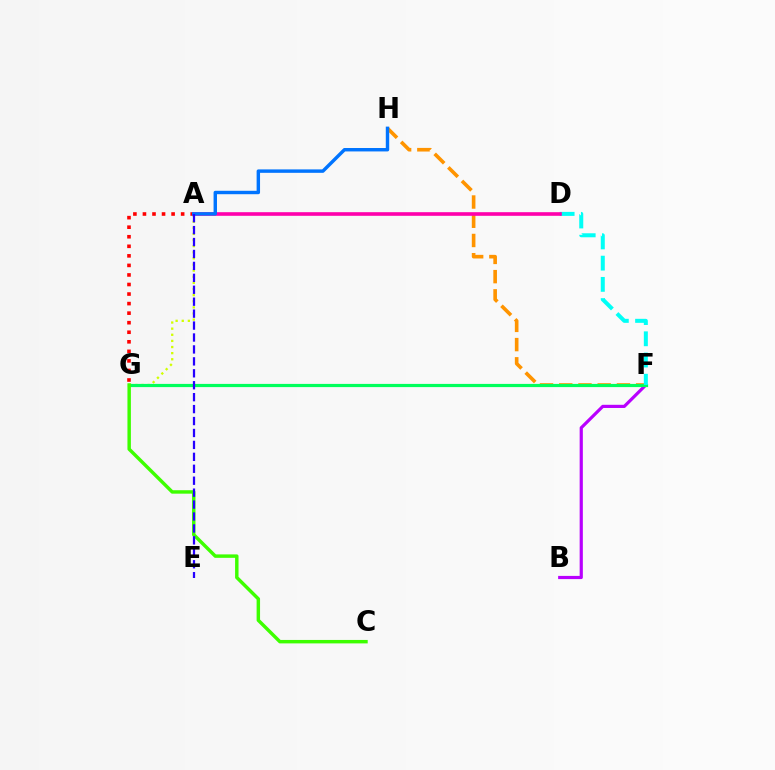{('A', 'G'): [{'color': '#ff0000', 'line_style': 'dotted', 'thickness': 2.59}, {'color': '#d1ff00', 'line_style': 'dotted', 'thickness': 1.66}], ('F', 'H'): [{'color': '#ff9400', 'line_style': 'dashed', 'thickness': 2.61}], ('B', 'F'): [{'color': '#b900ff', 'line_style': 'solid', 'thickness': 2.29}], ('F', 'G'): [{'color': '#00ff5c', 'line_style': 'solid', 'thickness': 2.3}], ('D', 'F'): [{'color': '#00fff6', 'line_style': 'dashed', 'thickness': 2.88}], ('A', 'D'): [{'color': '#ff00ac', 'line_style': 'solid', 'thickness': 2.61}], ('A', 'H'): [{'color': '#0074ff', 'line_style': 'solid', 'thickness': 2.46}], ('C', 'G'): [{'color': '#3dff00', 'line_style': 'solid', 'thickness': 2.48}], ('A', 'E'): [{'color': '#2500ff', 'line_style': 'dashed', 'thickness': 1.62}]}